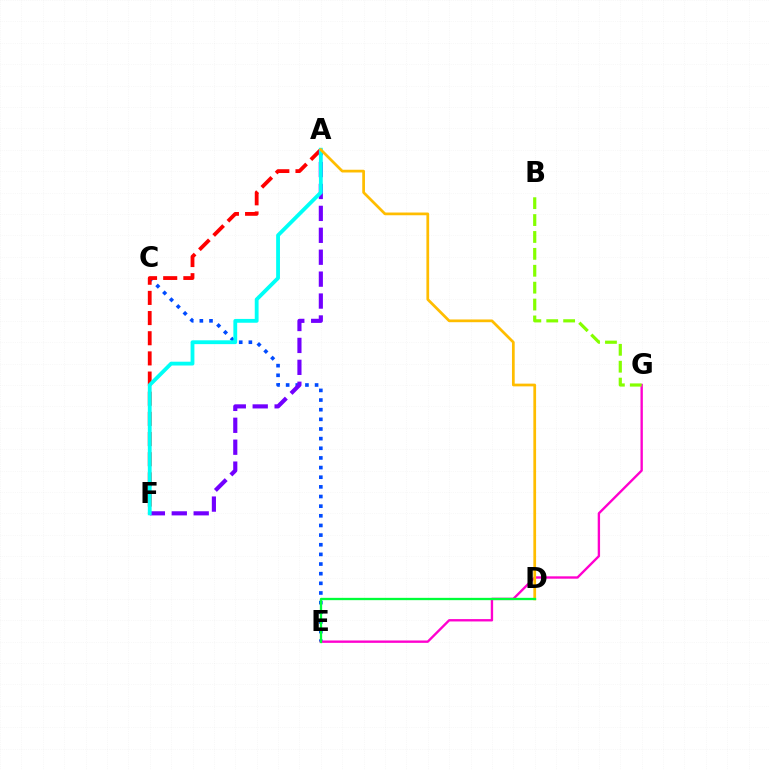{('C', 'E'): [{'color': '#004bff', 'line_style': 'dotted', 'thickness': 2.62}], ('E', 'G'): [{'color': '#ff00cf', 'line_style': 'solid', 'thickness': 1.7}], ('A', 'F'): [{'color': '#ff0000', 'line_style': 'dashed', 'thickness': 2.74}, {'color': '#7200ff', 'line_style': 'dashed', 'thickness': 2.98}, {'color': '#00fff6', 'line_style': 'solid', 'thickness': 2.75}], ('B', 'G'): [{'color': '#84ff00', 'line_style': 'dashed', 'thickness': 2.3}], ('A', 'D'): [{'color': '#ffbd00', 'line_style': 'solid', 'thickness': 1.97}], ('D', 'E'): [{'color': '#00ff39', 'line_style': 'solid', 'thickness': 1.66}]}